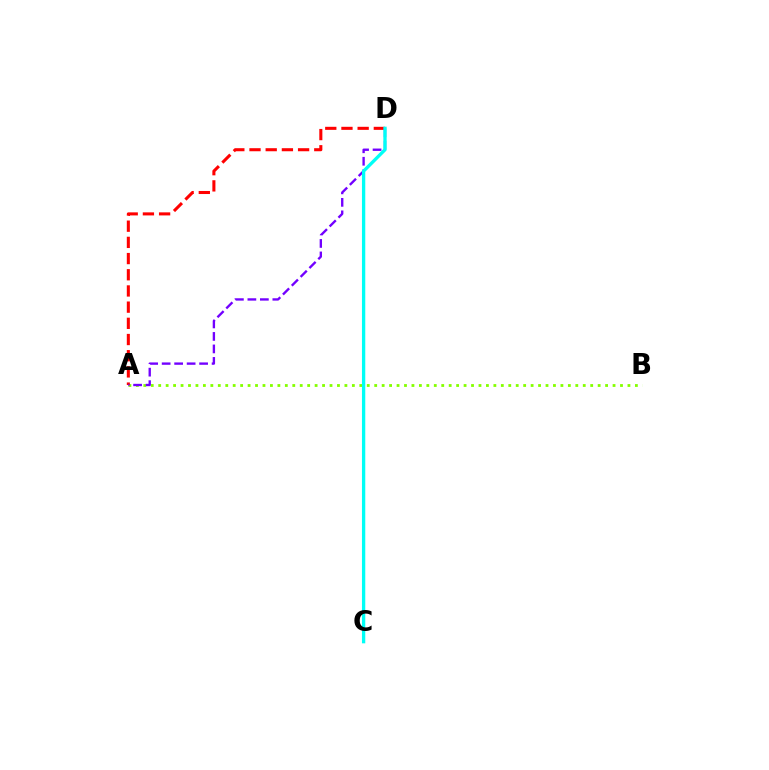{('A', 'B'): [{'color': '#84ff00', 'line_style': 'dotted', 'thickness': 2.02}], ('A', 'D'): [{'color': '#ff0000', 'line_style': 'dashed', 'thickness': 2.2}, {'color': '#7200ff', 'line_style': 'dashed', 'thickness': 1.7}], ('C', 'D'): [{'color': '#00fff6', 'line_style': 'solid', 'thickness': 2.39}]}